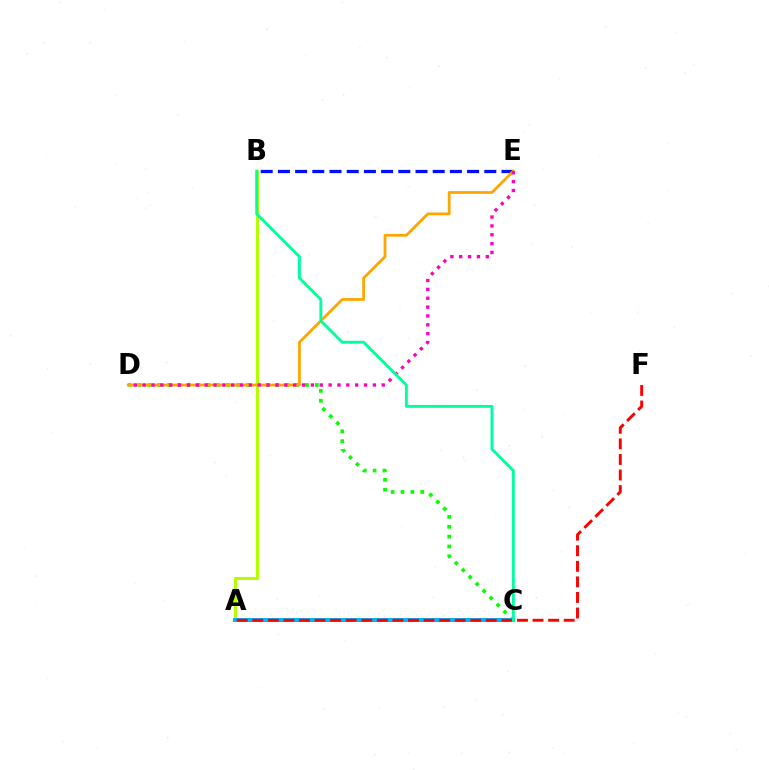{('C', 'D'): [{'color': '#08ff00', 'line_style': 'dotted', 'thickness': 2.68}], ('A', 'B'): [{'color': '#b3ff00', 'line_style': 'solid', 'thickness': 2.23}], ('A', 'C'): [{'color': '#9b00ff', 'line_style': 'solid', 'thickness': 1.66}, {'color': '#00b5ff', 'line_style': 'solid', 'thickness': 2.88}], ('B', 'E'): [{'color': '#0010ff', 'line_style': 'dashed', 'thickness': 2.34}], ('D', 'E'): [{'color': '#ffa500', 'line_style': 'solid', 'thickness': 1.99}, {'color': '#ff00bd', 'line_style': 'dotted', 'thickness': 2.41}], ('A', 'F'): [{'color': '#ff0000', 'line_style': 'dashed', 'thickness': 2.12}], ('B', 'C'): [{'color': '#00ff9d', 'line_style': 'solid', 'thickness': 2.08}]}